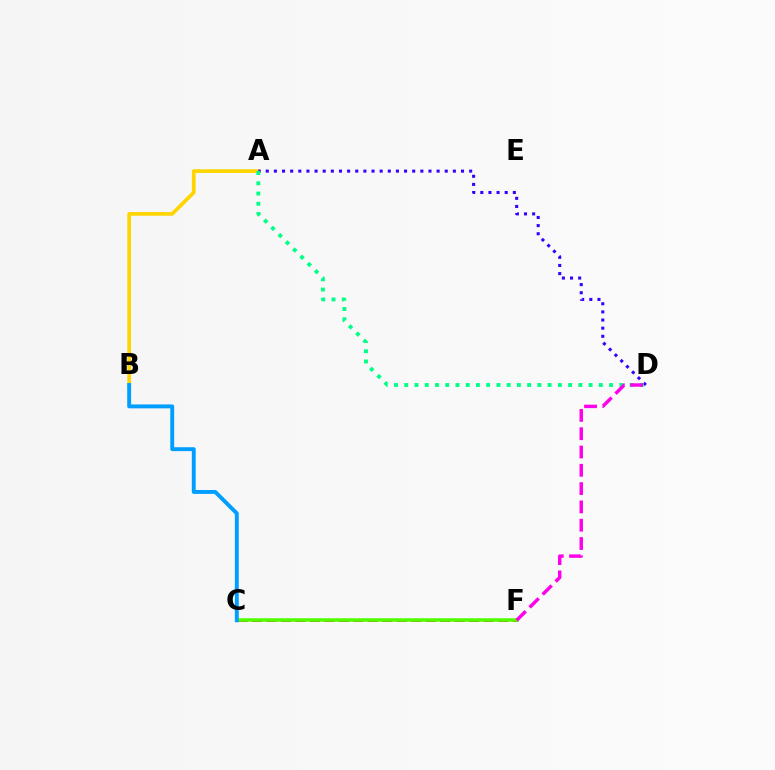{('C', 'F'): [{'color': '#ff0000', 'line_style': 'dashed', 'thickness': 1.97}, {'color': '#4fff00', 'line_style': 'solid', 'thickness': 2.53}], ('A', 'B'): [{'color': '#ffd500', 'line_style': 'solid', 'thickness': 2.67}], ('A', 'D'): [{'color': '#3700ff', 'line_style': 'dotted', 'thickness': 2.21}, {'color': '#00ff86', 'line_style': 'dotted', 'thickness': 2.78}], ('B', 'C'): [{'color': '#009eff', 'line_style': 'solid', 'thickness': 2.81}], ('D', 'F'): [{'color': '#ff00ed', 'line_style': 'dashed', 'thickness': 2.49}]}